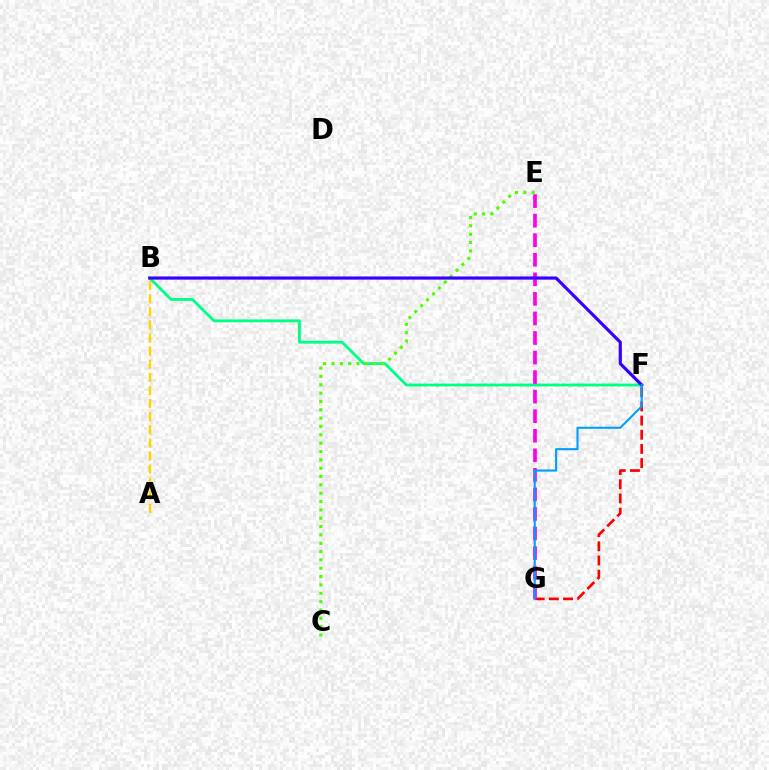{('F', 'G'): [{'color': '#ff0000', 'line_style': 'dashed', 'thickness': 1.93}, {'color': '#009eff', 'line_style': 'solid', 'thickness': 1.51}], ('A', 'B'): [{'color': '#ffd500', 'line_style': 'dashed', 'thickness': 1.78}], ('B', 'F'): [{'color': '#00ff86', 'line_style': 'solid', 'thickness': 2.06}, {'color': '#3700ff', 'line_style': 'solid', 'thickness': 2.28}], ('E', 'G'): [{'color': '#ff00ed', 'line_style': 'dashed', 'thickness': 2.66}], ('C', 'E'): [{'color': '#4fff00', 'line_style': 'dotted', 'thickness': 2.27}]}